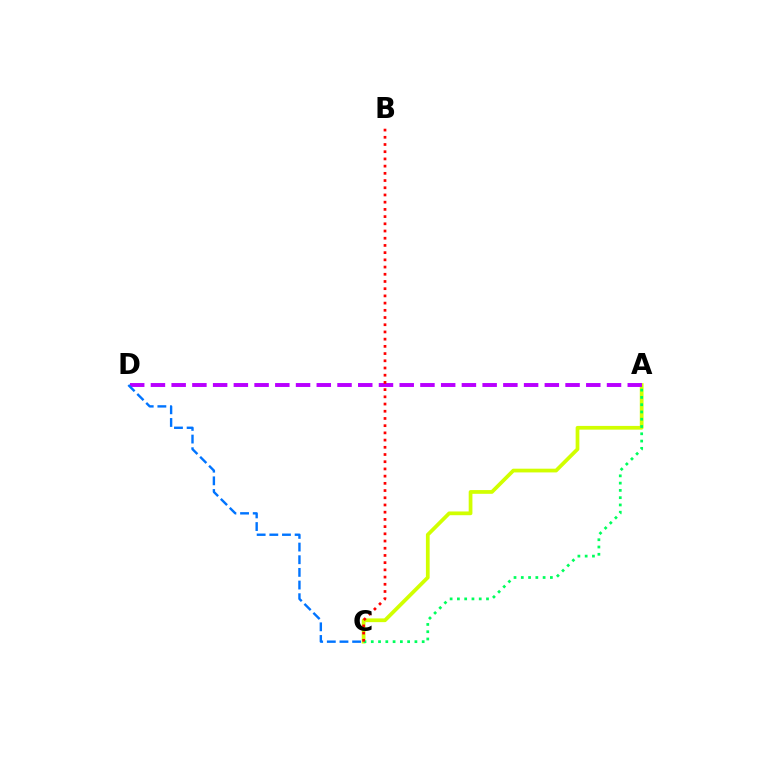{('A', 'C'): [{'color': '#d1ff00', 'line_style': 'solid', 'thickness': 2.69}, {'color': '#00ff5c', 'line_style': 'dotted', 'thickness': 1.98}], ('A', 'D'): [{'color': '#b900ff', 'line_style': 'dashed', 'thickness': 2.82}], ('C', 'D'): [{'color': '#0074ff', 'line_style': 'dashed', 'thickness': 1.72}], ('B', 'C'): [{'color': '#ff0000', 'line_style': 'dotted', 'thickness': 1.96}]}